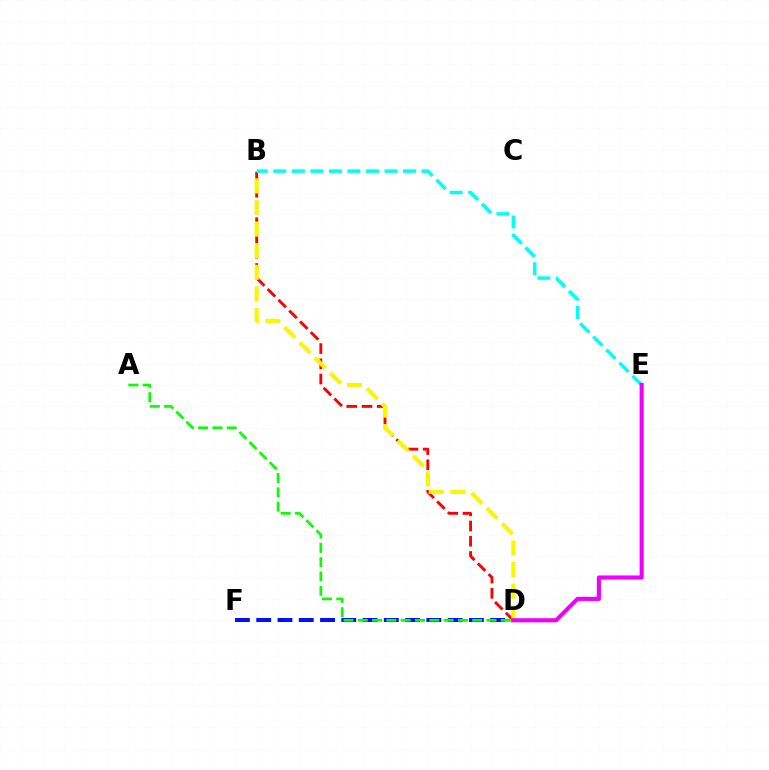{('B', 'D'): [{'color': '#ff0000', 'line_style': 'dashed', 'thickness': 2.07}, {'color': '#fcf500', 'line_style': 'dashed', 'thickness': 2.93}], ('D', 'F'): [{'color': '#0010ff', 'line_style': 'dashed', 'thickness': 2.89}], ('A', 'D'): [{'color': '#08ff00', 'line_style': 'dashed', 'thickness': 1.94}], ('B', 'E'): [{'color': '#00fff6', 'line_style': 'dashed', 'thickness': 2.52}], ('D', 'E'): [{'color': '#ee00ff', 'line_style': 'solid', 'thickness': 2.95}]}